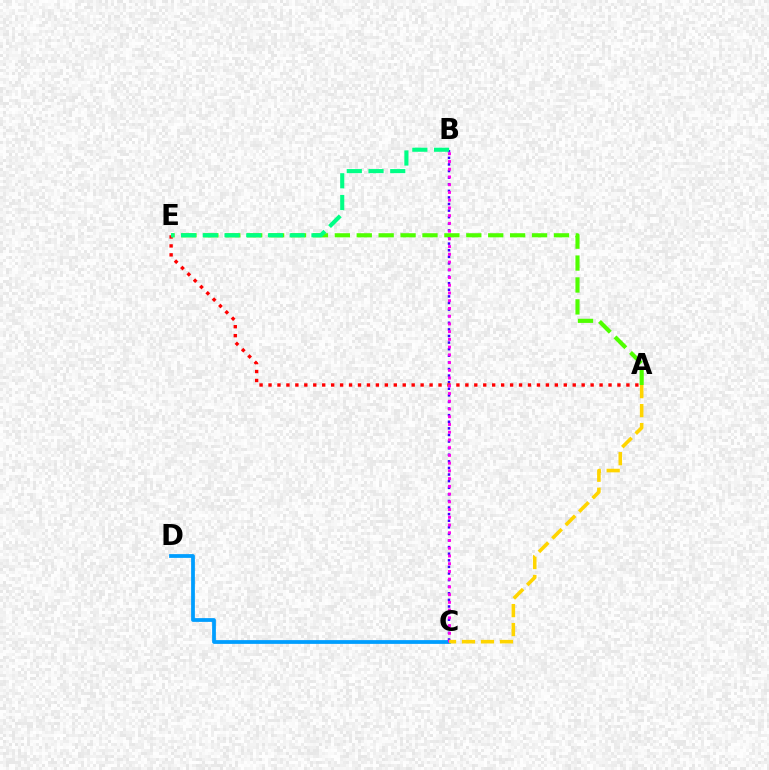{('C', 'D'): [{'color': '#009eff', 'line_style': 'solid', 'thickness': 2.71}], ('B', 'C'): [{'color': '#3700ff', 'line_style': 'dotted', 'thickness': 1.79}, {'color': '#ff00ed', 'line_style': 'dotted', 'thickness': 2.1}], ('A', 'E'): [{'color': '#ff0000', 'line_style': 'dotted', 'thickness': 2.43}, {'color': '#4fff00', 'line_style': 'dashed', 'thickness': 2.98}], ('B', 'E'): [{'color': '#00ff86', 'line_style': 'dashed', 'thickness': 2.95}], ('A', 'C'): [{'color': '#ffd500', 'line_style': 'dashed', 'thickness': 2.58}]}